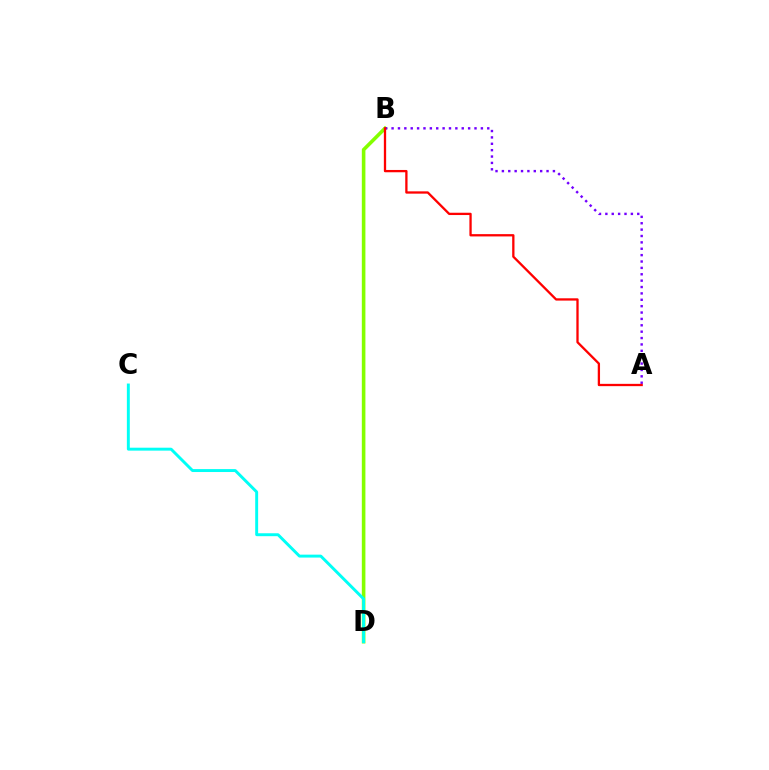{('B', 'D'): [{'color': '#84ff00', 'line_style': 'solid', 'thickness': 2.58}], ('A', 'B'): [{'color': '#7200ff', 'line_style': 'dotted', 'thickness': 1.73}, {'color': '#ff0000', 'line_style': 'solid', 'thickness': 1.65}], ('C', 'D'): [{'color': '#00fff6', 'line_style': 'solid', 'thickness': 2.11}]}